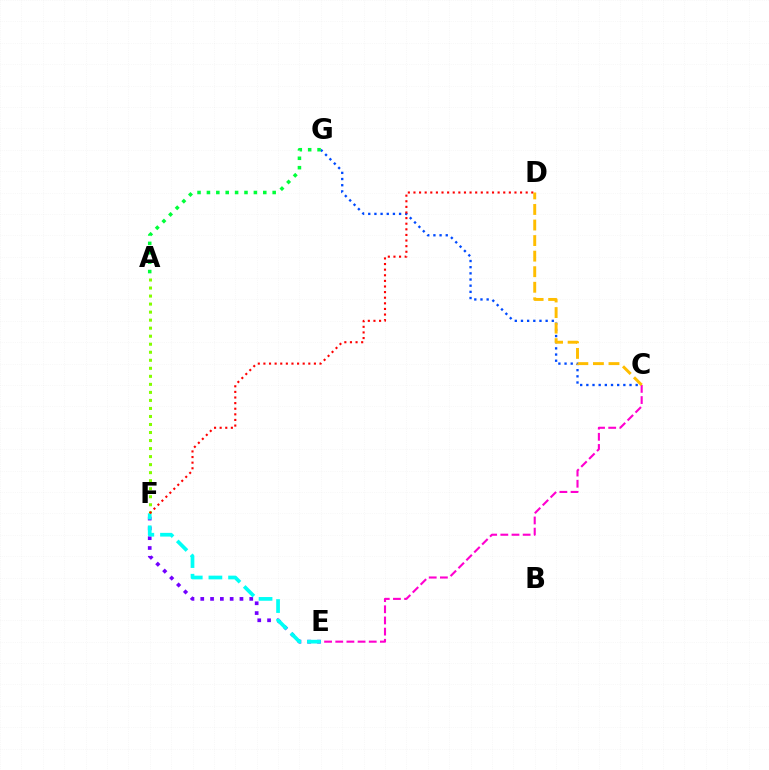{('C', 'G'): [{'color': '#004bff', 'line_style': 'dotted', 'thickness': 1.68}], ('E', 'F'): [{'color': '#7200ff', 'line_style': 'dotted', 'thickness': 2.66}, {'color': '#00fff6', 'line_style': 'dashed', 'thickness': 2.67}], ('C', 'E'): [{'color': '#ff00cf', 'line_style': 'dashed', 'thickness': 1.52}], ('A', 'F'): [{'color': '#84ff00', 'line_style': 'dotted', 'thickness': 2.18}], ('A', 'G'): [{'color': '#00ff39', 'line_style': 'dotted', 'thickness': 2.55}], ('D', 'F'): [{'color': '#ff0000', 'line_style': 'dotted', 'thickness': 1.52}], ('C', 'D'): [{'color': '#ffbd00', 'line_style': 'dashed', 'thickness': 2.11}]}